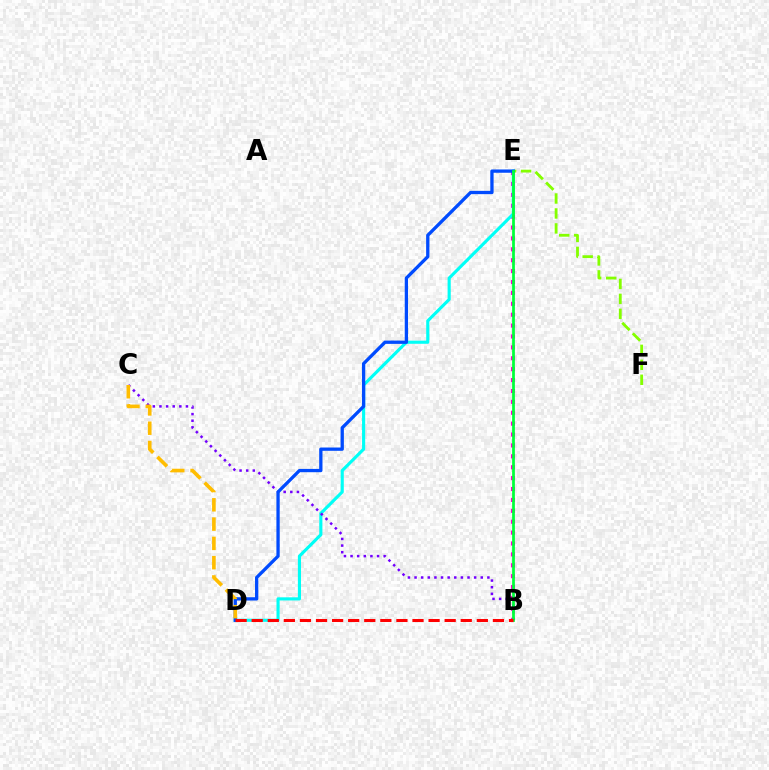{('B', 'E'): [{'color': '#ff00cf', 'line_style': 'dotted', 'thickness': 2.96}, {'color': '#00ff39', 'line_style': 'solid', 'thickness': 1.98}], ('E', 'F'): [{'color': '#84ff00', 'line_style': 'dashed', 'thickness': 2.03}], ('D', 'E'): [{'color': '#00fff6', 'line_style': 'solid', 'thickness': 2.25}, {'color': '#004bff', 'line_style': 'solid', 'thickness': 2.37}], ('B', 'C'): [{'color': '#7200ff', 'line_style': 'dotted', 'thickness': 1.8}], ('B', 'D'): [{'color': '#ff0000', 'line_style': 'dashed', 'thickness': 2.18}], ('C', 'D'): [{'color': '#ffbd00', 'line_style': 'dashed', 'thickness': 2.62}]}